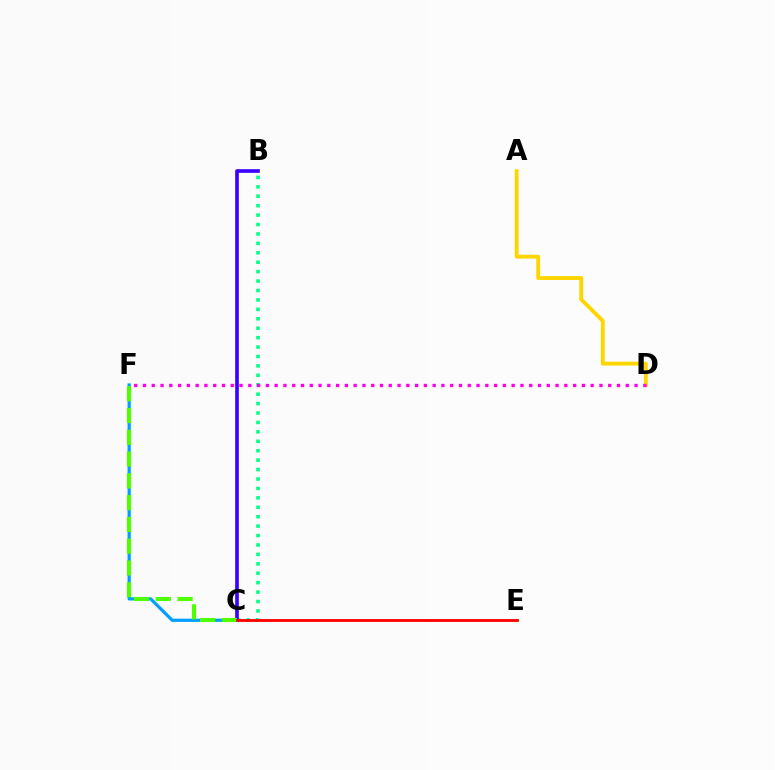{('C', 'F'): [{'color': '#009eff', 'line_style': 'solid', 'thickness': 2.32}, {'color': '#4fff00', 'line_style': 'dashed', 'thickness': 2.96}], ('B', 'C'): [{'color': '#00ff86', 'line_style': 'dotted', 'thickness': 2.56}, {'color': '#3700ff', 'line_style': 'solid', 'thickness': 2.62}], ('A', 'D'): [{'color': '#ffd500', 'line_style': 'solid', 'thickness': 2.78}], ('C', 'E'): [{'color': '#ff0000', 'line_style': 'solid', 'thickness': 2.03}], ('D', 'F'): [{'color': '#ff00ed', 'line_style': 'dotted', 'thickness': 2.39}]}